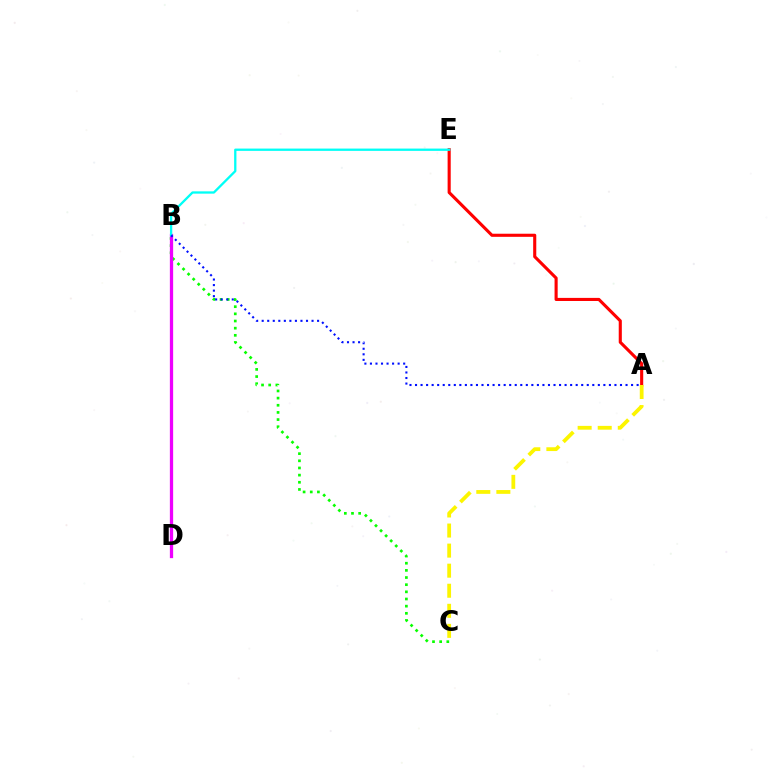{('B', 'C'): [{'color': '#08ff00', 'line_style': 'dotted', 'thickness': 1.94}], ('A', 'E'): [{'color': '#ff0000', 'line_style': 'solid', 'thickness': 2.23}], ('B', 'D'): [{'color': '#ee00ff', 'line_style': 'solid', 'thickness': 2.35}], ('B', 'E'): [{'color': '#00fff6', 'line_style': 'solid', 'thickness': 1.66}], ('A', 'B'): [{'color': '#0010ff', 'line_style': 'dotted', 'thickness': 1.51}], ('A', 'C'): [{'color': '#fcf500', 'line_style': 'dashed', 'thickness': 2.73}]}